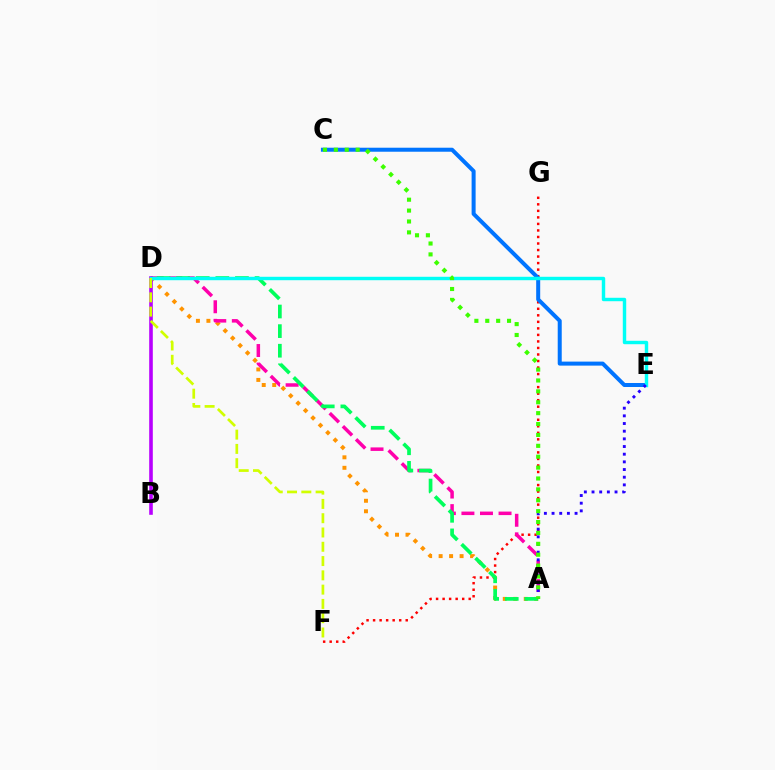{('A', 'D'): [{'color': '#ff9400', 'line_style': 'dotted', 'thickness': 2.85}, {'color': '#ff00ac', 'line_style': 'dashed', 'thickness': 2.52}, {'color': '#00ff5c', 'line_style': 'dashed', 'thickness': 2.66}], ('F', 'G'): [{'color': '#ff0000', 'line_style': 'dotted', 'thickness': 1.77}], ('C', 'E'): [{'color': '#0074ff', 'line_style': 'solid', 'thickness': 2.89}], ('B', 'D'): [{'color': '#b900ff', 'line_style': 'solid', 'thickness': 2.6}], ('D', 'E'): [{'color': '#00fff6', 'line_style': 'solid', 'thickness': 2.47}], ('A', 'E'): [{'color': '#2500ff', 'line_style': 'dotted', 'thickness': 2.08}], ('D', 'F'): [{'color': '#d1ff00', 'line_style': 'dashed', 'thickness': 1.94}], ('A', 'C'): [{'color': '#3dff00', 'line_style': 'dotted', 'thickness': 2.96}]}